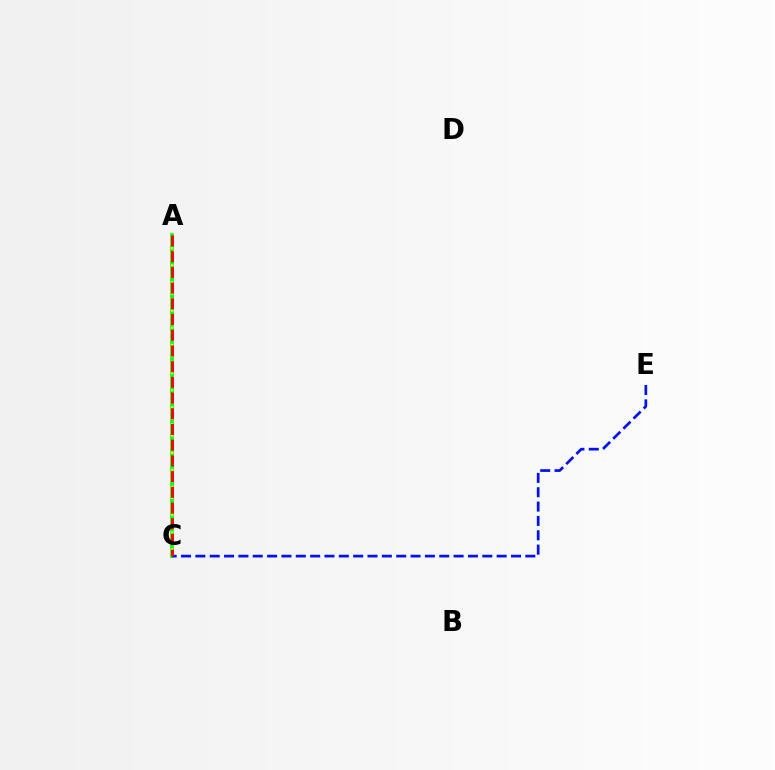{('A', 'C'): [{'color': '#ee00ff', 'line_style': 'dashed', 'thickness': 1.61}, {'color': '#00fff6', 'line_style': 'dotted', 'thickness': 2.31}, {'color': '#08ff00', 'line_style': 'solid', 'thickness': 2.58}, {'color': '#fcf500', 'line_style': 'dotted', 'thickness': 1.54}, {'color': '#ff0000', 'line_style': 'dashed', 'thickness': 2.13}], ('C', 'E'): [{'color': '#0010ff', 'line_style': 'dashed', 'thickness': 1.95}]}